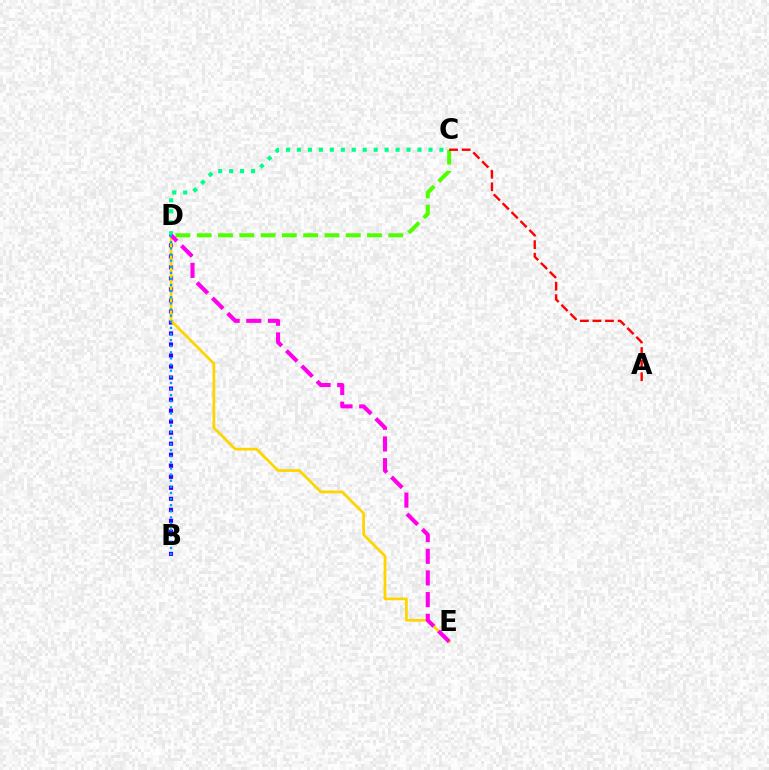{('C', 'D'): [{'color': '#4fff00', 'line_style': 'dashed', 'thickness': 2.89}, {'color': '#00ff86', 'line_style': 'dotted', 'thickness': 2.98}], ('B', 'D'): [{'color': '#3700ff', 'line_style': 'dotted', 'thickness': 2.99}, {'color': '#009eff', 'line_style': 'dotted', 'thickness': 1.66}], ('D', 'E'): [{'color': '#ffd500', 'line_style': 'solid', 'thickness': 1.97}, {'color': '#ff00ed', 'line_style': 'dashed', 'thickness': 2.94}], ('A', 'C'): [{'color': '#ff0000', 'line_style': 'dashed', 'thickness': 1.71}]}